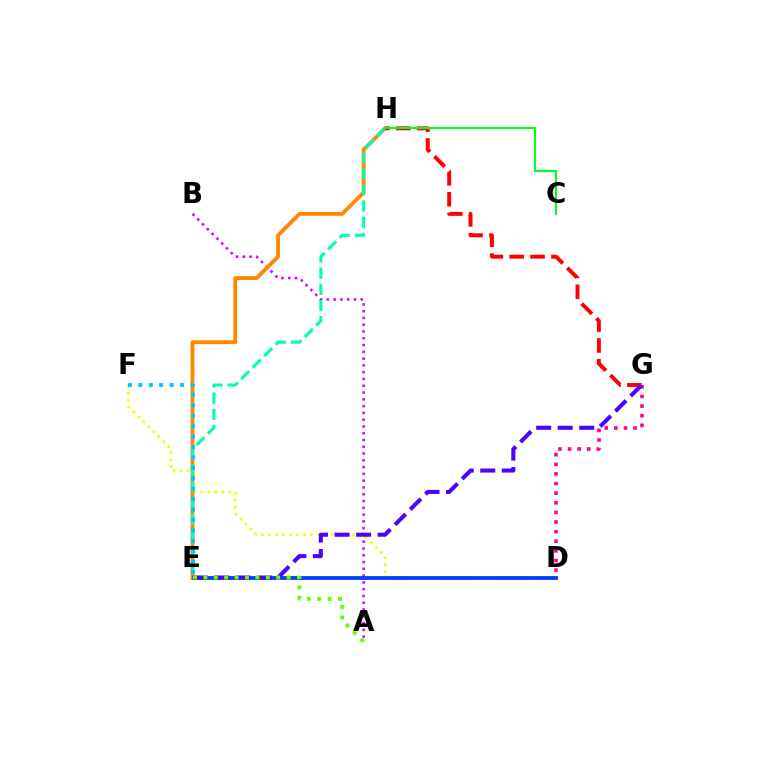{('D', 'F'): [{'color': '#eeff00', 'line_style': 'dotted', 'thickness': 1.9}], ('A', 'B'): [{'color': '#d600ff', 'line_style': 'dotted', 'thickness': 1.84}], ('D', 'E'): [{'color': '#003fff', 'line_style': 'solid', 'thickness': 2.74}], ('D', 'G'): [{'color': '#ff00a0', 'line_style': 'dotted', 'thickness': 2.61}], ('E', 'H'): [{'color': '#ff8800', 'line_style': 'solid', 'thickness': 2.77}, {'color': '#00ffaf', 'line_style': 'dashed', 'thickness': 2.2}], ('G', 'H'): [{'color': '#ff0000', 'line_style': 'dashed', 'thickness': 2.83}], ('C', 'H'): [{'color': '#00ff27', 'line_style': 'solid', 'thickness': 1.54}], ('E', 'F'): [{'color': '#00c7ff', 'line_style': 'dotted', 'thickness': 2.83}], ('E', 'G'): [{'color': '#4f00ff', 'line_style': 'dashed', 'thickness': 2.93}], ('A', 'E'): [{'color': '#66ff00', 'line_style': 'dotted', 'thickness': 2.82}]}